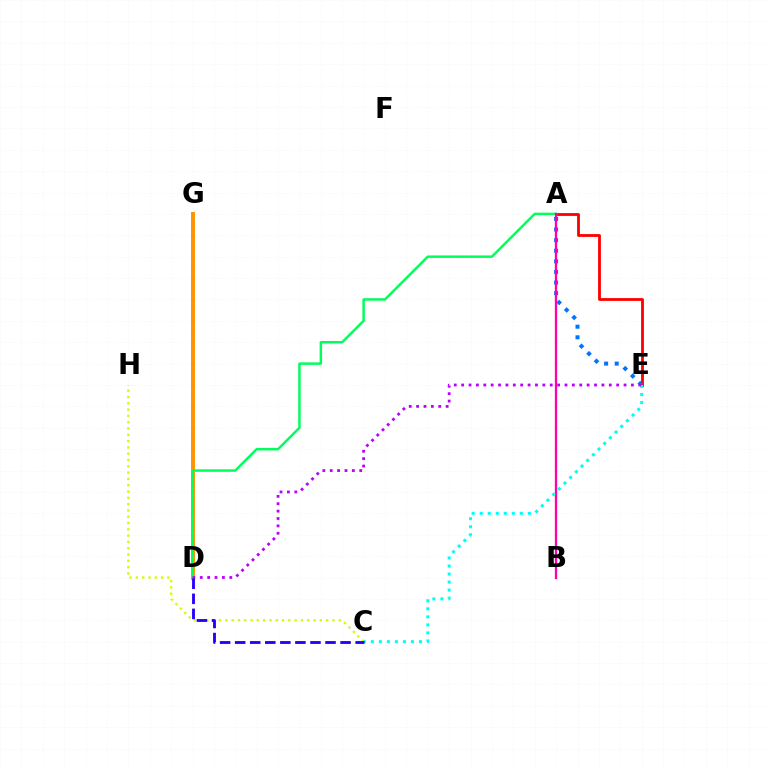{('A', 'E'): [{'color': '#ff0000', 'line_style': 'solid', 'thickness': 2.02}, {'color': '#0074ff', 'line_style': 'dotted', 'thickness': 2.88}], ('C', 'H'): [{'color': '#d1ff00', 'line_style': 'dotted', 'thickness': 1.71}], ('D', 'G'): [{'color': '#3dff00', 'line_style': 'solid', 'thickness': 1.63}, {'color': '#ff9400', 'line_style': 'solid', 'thickness': 2.83}], ('A', 'D'): [{'color': '#00ff5c', 'line_style': 'solid', 'thickness': 1.78}], ('A', 'B'): [{'color': '#ff00ac', 'line_style': 'solid', 'thickness': 1.66}], ('C', 'E'): [{'color': '#00fff6', 'line_style': 'dotted', 'thickness': 2.18}], ('D', 'E'): [{'color': '#b900ff', 'line_style': 'dotted', 'thickness': 2.01}], ('C', 'D'): [{'color': '#2500ff', 'line_style': 'dashed', 'thickness': 2.05}]}